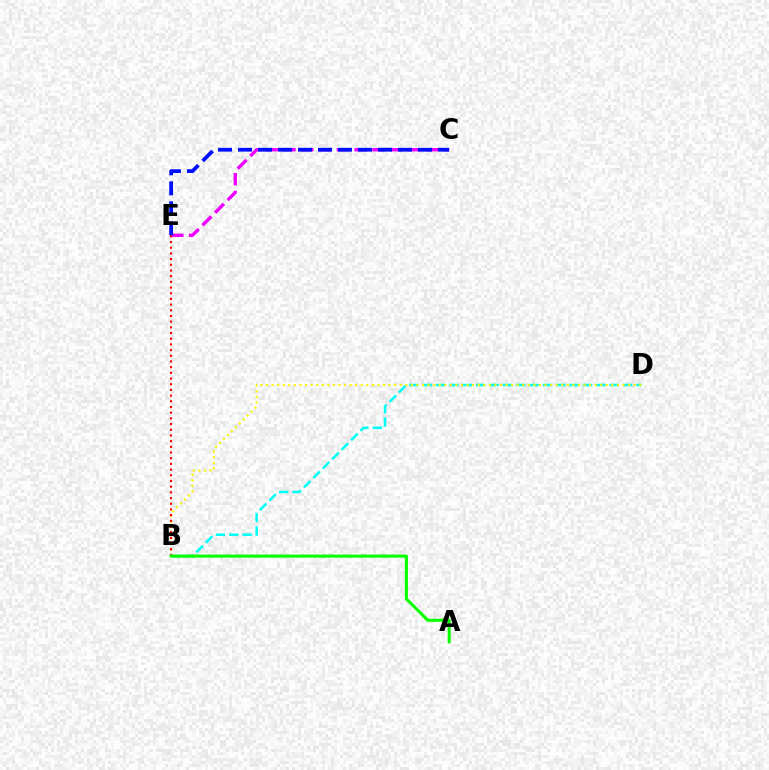{('B', 'D'): [{'color': '#00fff6', 'line_style': 'dashed', 'thickness': 1.82}, {'color': '#fcf500', 'line_style': 'dotted', 'thickness': 1.51}], ('C', 'E'): [{'color': '#ee00ff', 'line_style': 'dashed', 'thickness': 2.42}, {'color': '#0010ff', 'line_style': 'dashed', 'thickness': 2.72}], ('B', 'E'): [{'color': '#ff0000', 'line_style': 'dotted', 'thickness': 1.55}], ('A', 'B'): [{'color': '#08ff00', 'line_style': 'solid', 'thickness': 2.21}]}